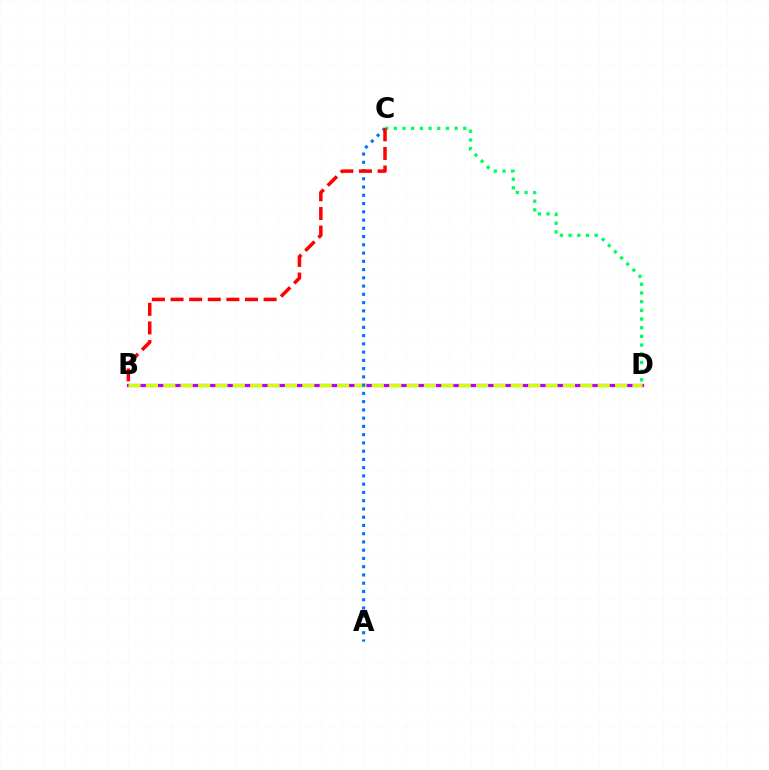{('B', 'D'): [{'color': '#b900ff', 'line_style': 'solid', 'thickness': 2.33}, {'color': '#d1ff00', 'line_style': 'dashed', 'thickness': 2.36}], ('C', 'D'): [{'color': '#00ff5c', 'line_style': 'dotted', 'thickness': 2.36}], ('A', 'C'): [{'color': '#0074ff', 'line_style': 'dotted', 'thickness': 2.24}], ('B', 'C'): [{'color': '#ff0000', 'line_style': 'dashed', 'thickness': 2.53}]}